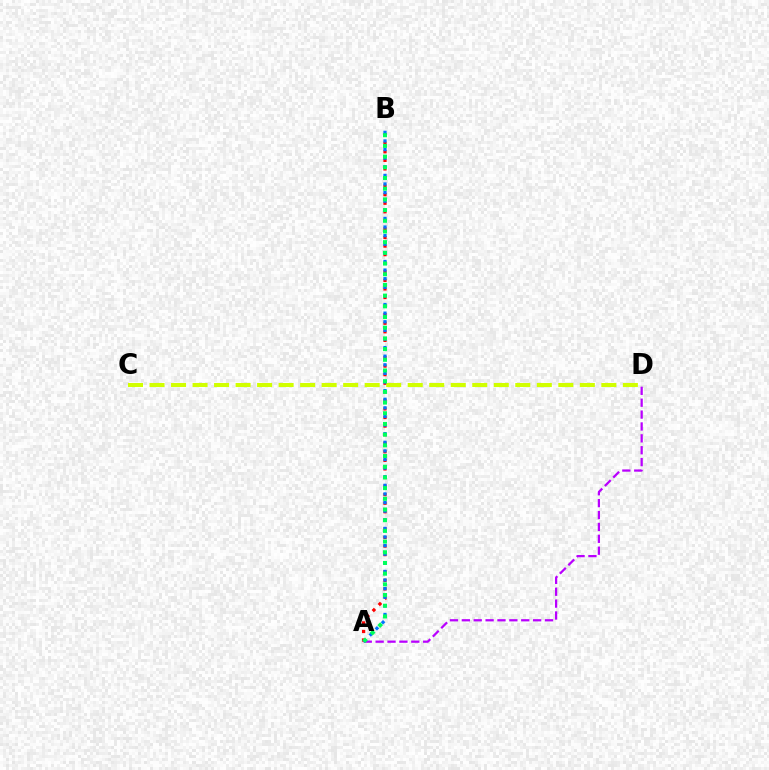{('A', 'B'): [{'color': '#ff0000', 'line_style': 'dotted', 'thickness': 2.33}, {'color': '#0074ff', 'line_style': 'dotted', 'thickness': 2.34}, {'color': '#00ff5c', 'line_style': 'dotted', 'thickness': 2.91}], ('A', 'D'): [{'color': '#b900ff', 'line_style': 'dashed', 'thickness': 1.61}], ('C', 'D'): [{'color': '#d1ff00', 'line_style': 'dashed', 'thickness': 2.92}]}